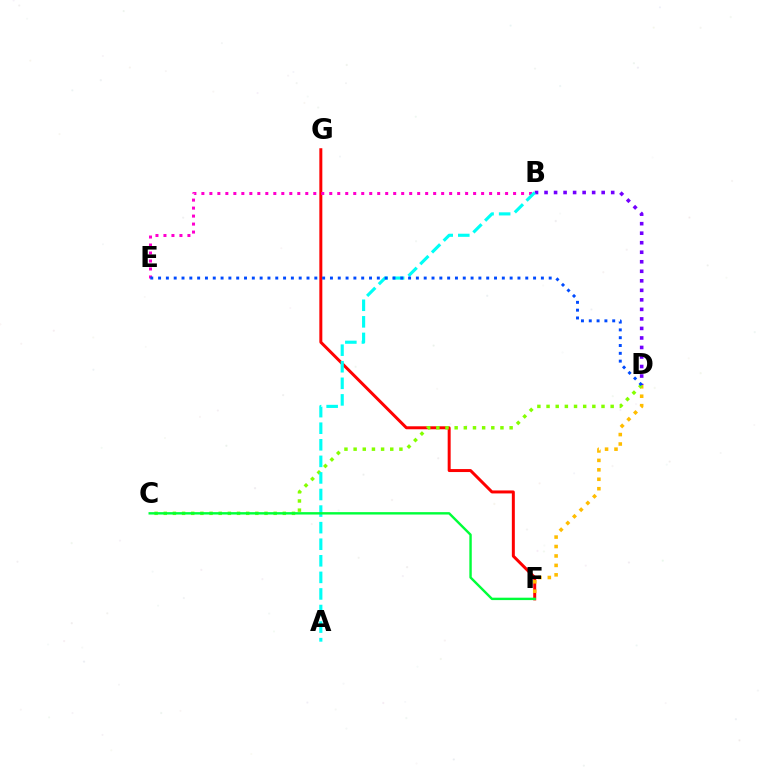{('F', 'G'): [{'color': '#ff0000', 'line_style': 'solid', 'thickness': 2.15}], ('D', 'F'): [{'color': '#ffbd00', 'line_style': 'dotted', 'thickness': 2.57}], ('C', 'D'): [{'color': '#84ff00', 'line_style': 'dotted', 'thickness': 2.49}], ('B', 'D'): [{'color': '#7200ff', 'line_style': 'dotted', 'thickness': 2.59}], ('B', 'E'): [{'color': '#ff00cf', 'line_style': 'dotted', 'thickness': 2.17}], ('A', 'B'): [{'color': '#00fff6', 'line_style': 'dashed', 'thickness': 2.25}], ('D', 'E'): [{'color': '#004bff', 'line_style': 'dotted', 'thickness': 2.12}], ('C', 'F'): [{'color': '#00ff39', 'line_style': 'solid', 'thickness': 1.73}]}